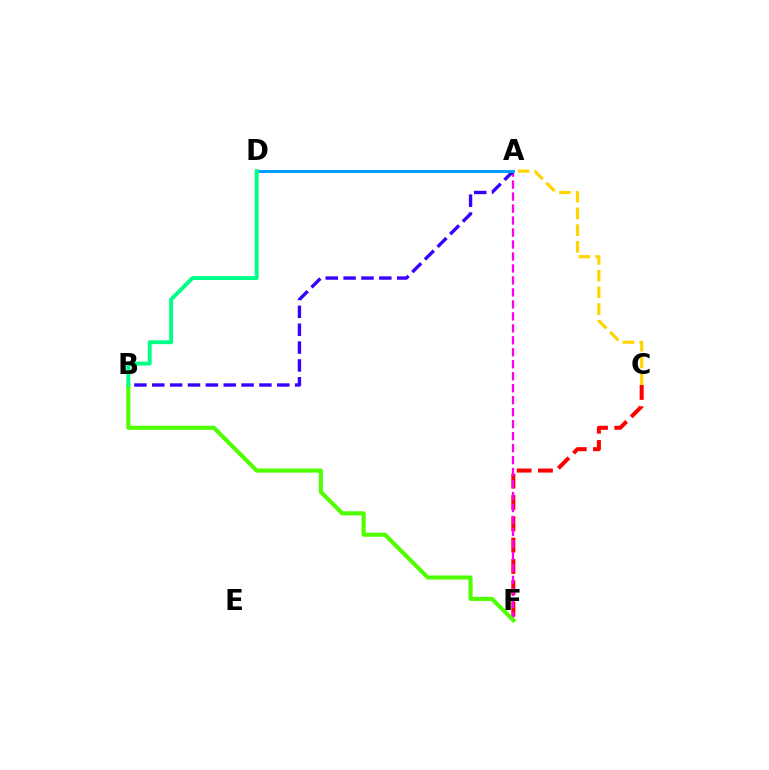{('C', 'F'): [{'color': '#ff0000', 'line_style': 'dashed', 'thickness': 2.9}], ('A', 'F'): [{'color': '#ff00ed', 'line_style': 'dashed', 'thickness': 1.63}], ('A', 'B'): [{'color': '#3700ff', 'line_style': 'dashed', 'thickness': 2.43}], ('A', 'D'): [{'color': '#009eff', 'line_style': 'solid', 'thickness': 2.12}], ('B', 'F'): [{'color': '#4fff00', 'line_style': 'solid', 'thickness': 2.95}], ('A', 'C'): [{'color': '#ffd500', 'line_style': 'dashed', 'thickness': 2.27}], ('B', 'D'): [{'color': '#00ff86', 'line_style': 'solid', 'thickness': 2.8}]}